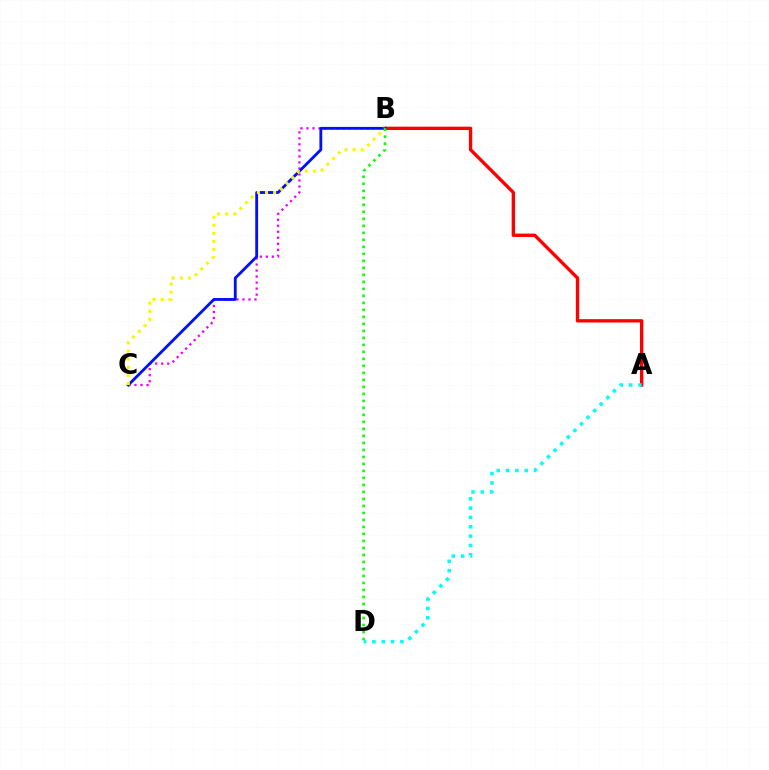{('A', 'B'): [{'color': '#ff0000', 'line_style': 'solid', 'thickness': 2.41}], ('A', 'D'): [{'color': '#00fff6', 'line_style': 'dotted', 'thickness': 2.53}], ('B', 'C'): [{'color': '#ee00ff', 'line_style': 'dotted', 'thickness': 1.63}, {'color': '#0010ff', 'line_style': 'solid', 'thickness': 2.04}, {'color': '#fcf500', 'line_style': 'dotted', 'thickness': 2.2}], ('B', 'D'): [{'color': '#08ff00', 'line_style': 'dotted', 'thickness': 1.9}]}